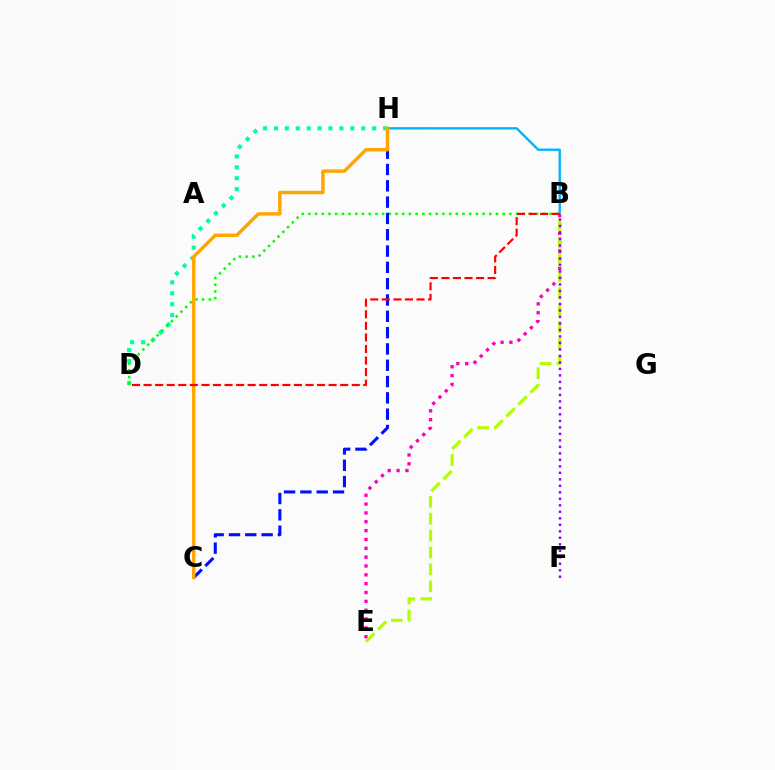{('D', 'H'): [{'color': '#00ff9d', 'line_style': 'dotted', 'thickness': 2.97}], ('B', 'H'): [{'color': '#00b5ff', 'line_style': 'solid', 'thickness': 1.72}], ('B', 'D'): [{'color': '#08ff00', 'line_style': 'dotted', 'thickness': 1.82}, {'color': '#ff0000', 'line_style': 'dashed', 'thickness': 1.57}], ('B', 'E'): [{'color': '#ff00bd', 'line_style': 'dotted', 'thickness': 2.4}, {'color': '#b3ff00', 'line_style': 'dashed', 'thickness': 2.3}], ('C', 'H'): [{'color': '#0010ff', 'line_style': 'dashed', 'thickness': 2.22}, {'color': '#ffa500', 'line_style': 'solid', 'thickness': 2.46}], ('B', 'F'): [{'color': '#9b00ff', 'line_style': 'dotted', 'thickness': 1.76}]}